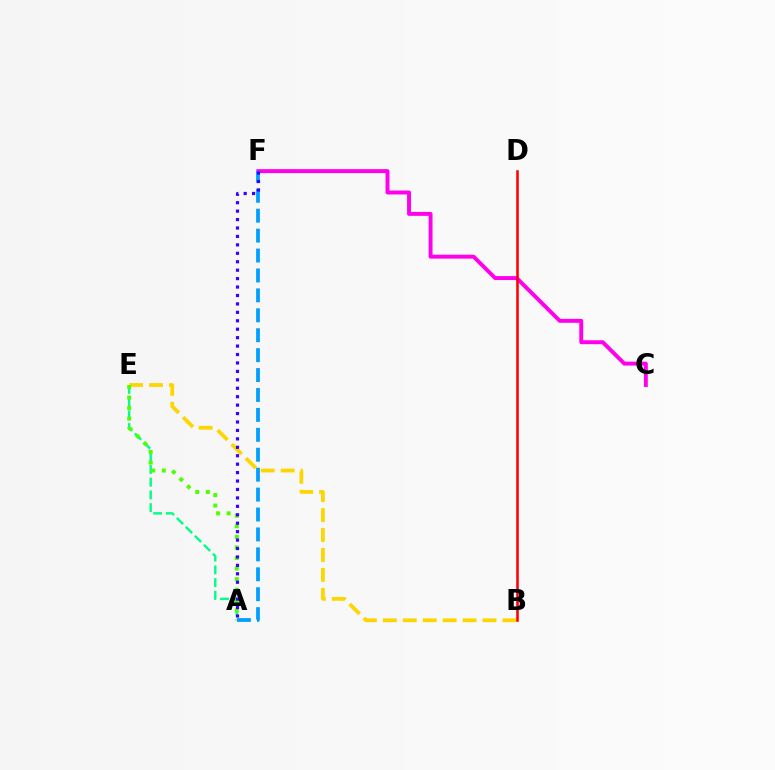{('A', 'E'): [{'color': '#00ff86', 'line_style': 'dashed', 'thickness': 1.73}, {'color': '#4fff00', 'line_style': 'dotted', 'thickness': 2.87}], ('C', 'F'): [{'color': '#ff00ed', 'line_style': 'solid', 'thickness': 2.83}], ('B', 'E'): [{'color': '#ffd500', 'line_style': 'dashed', 'thickness': 2.71}], ('A', 'F'): [{'color': '#009eff', 'line_style': 'dashed', 'thickness': 2.71}, {'color': '#3700ff', 'line_style': 'dotted', 'thickness': 2.29}], ('B', 'D'): [{'color': '#ff0000', 'line_style': 'solid', 'thickness': 1.84}]}